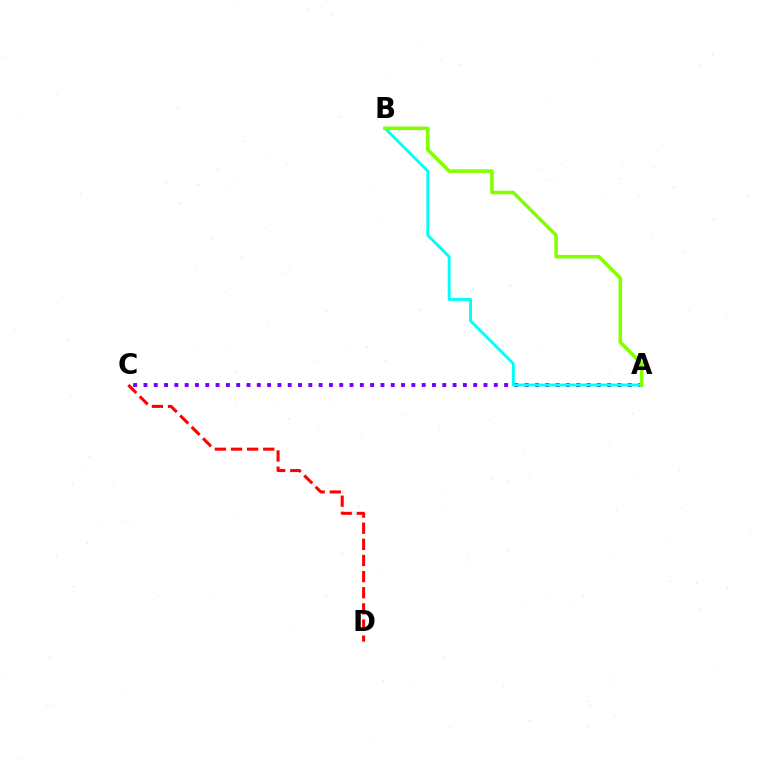{('C', 'D'): [{'color': '#ff0000', 'line_style': 'dashed', 'thickness': 2.19}], ('A', 'C'): [{'color': '#7200ff', 'line_style': 'dotted', 'thickness': 2.8}], ('A', 'B'): [{'color': '#00fff6', 'line_style': 'solid', 'thickness': 2.08}, {'color': '#84ff00', 'line_style': 'solid', 'thickness': 2.57}]}